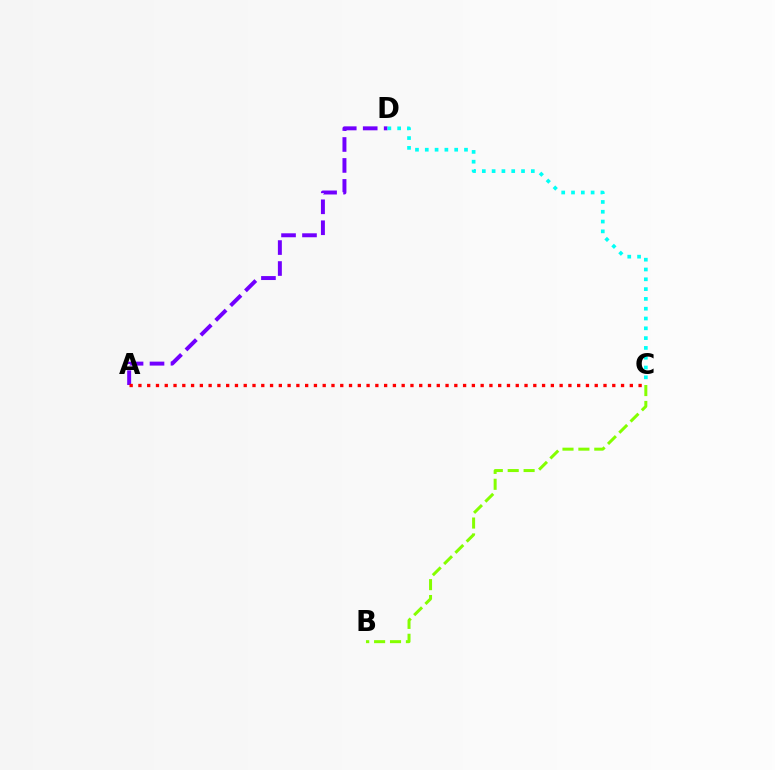{('A', 'D'): [{'color': '#7200ff', 'line_style': 'dashed', 'thickness': 2.85}], ('C', 'D'): [{'color': '#00fff6', 'line_style': 'dotted', 'thickness': 2.66}], ('B', 'C'): [{'color': '#84ff00', 'line_style': 'dashed', 'thickness': 2.16}], ('A', 'C'): [{'color': '#ff0000', 'line_style': 'dotted', 'thickness': 2.38}]}